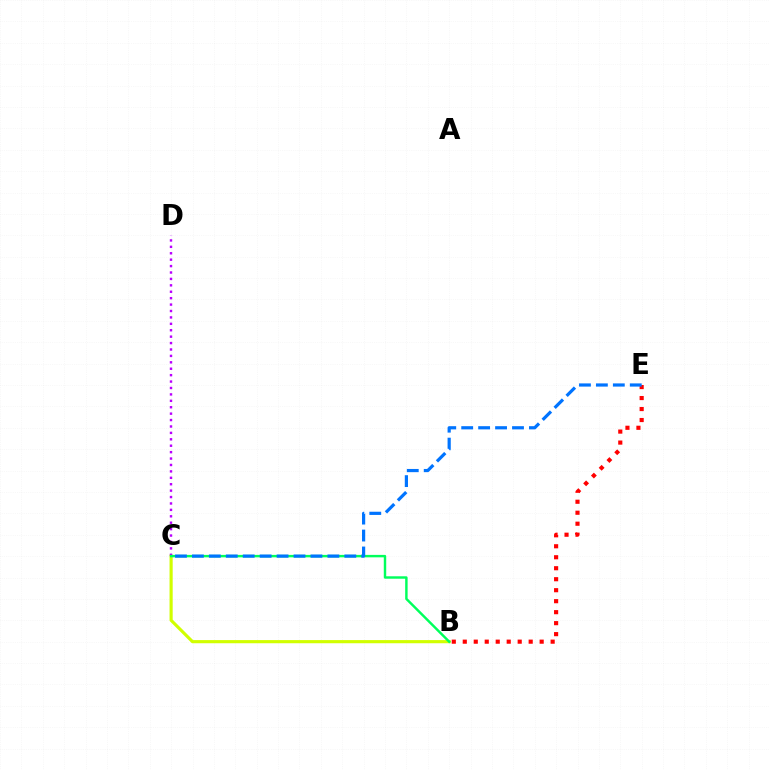{('B', 'C'): [{'color': '#d1ff00', 'line_style': 'solid', 'thickness': 2.27}, {'color': '#00ff5c', 'line_style': 'solid', 'thickness': 1.76}], ('C', 'D'): [{'color': '#b900ff', 'line_style': 'dotted', 'thickness': 1.74}], ('B', 'E'): [{'color': '#ff0000', 'line_style': 'dotted', 'thickness': 2.98}], ('C', 'E'): [{'color': '#0074ff', 'line_style': 'dashed', 'thickness': 2.3}]}